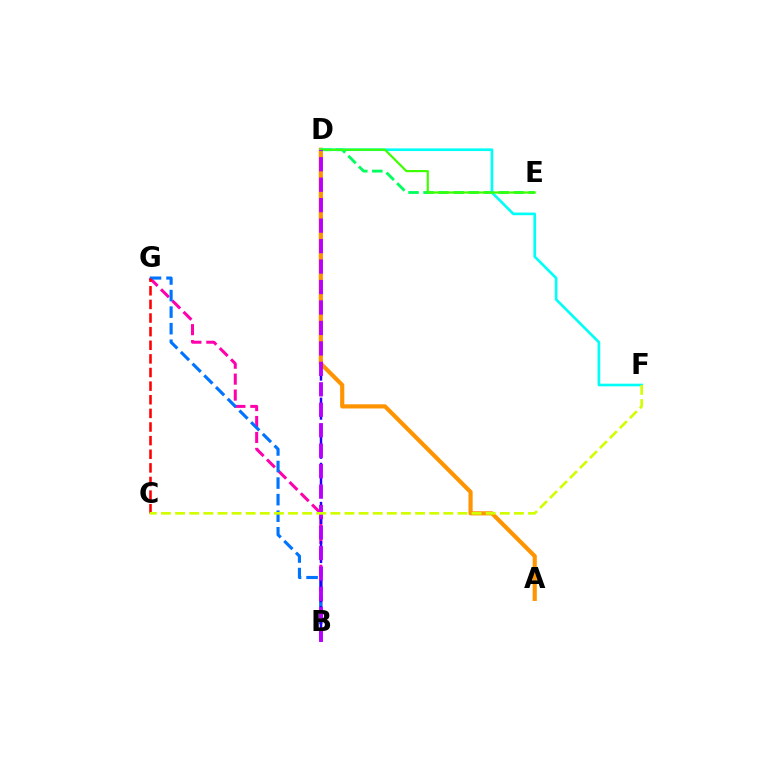{('B', 'G'): [{'color': '#ff00ac', 'line_style': 'dashed', 'thickness': 2.17}, {'color': '#0074ff', 'line_style': 'dashed', 'thickness': 2.25}], ('C', 'G'): [{'color': '#ff0000', 'line_style': 'dashed', 'thickness': 1.85}], ('B', 'D'): [{'color': '#2500ff', 'line_style': 'dashed', 'thickness': 1.77}, {'color': '#b900ff', 'line_style': 'dashed', 'thickness': 2.78}], ('A', 'D'): [{'color': '#ff9400', 'line_style': 'solid', 'thickness': 2.99}], ('D', 'E'): [{'color': '#00ff5c', 'line_style': 'dashed', 'thickness': 2.04}, {'color': '#3dff00', 'line_style': 'solid', 'thickness': 1.57}], ('D', 'F'): [{'color': '#00fff6', 'line_style': 'solid', 'thickness': 1.92}], ('C', 'F'): [{'color': '#d1ff00', 'line_style': 'dashed', 'thickness': 1.92}]}